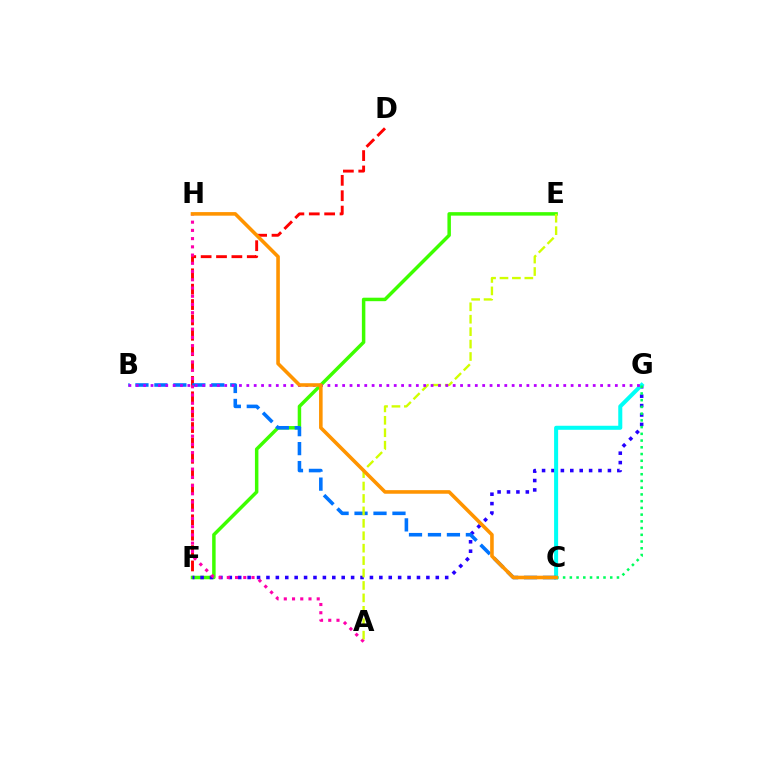{('D', 'F'): [{'color': '#ff0000', 'line_style': 'dashed', 'thickness': 2.09}], ('E', 'F'): [{'color': '#3dff00', 'line_style': 'solid', 'thickness': 2.51}], ('F', 'G'): [{'color': '#2500ff', 'line_style': 'dotted', 'thickness': 2.56}], ('C', 'G'): [{'color': '#00fff6', 'line_style': 'solid', 'thickness': 2.91}, {'color': '#00ff5c', 'line_style': 'dotted', 'thickness': 1.83}], ('B', 'C'): [{'color': '#0074ff', 'line_style': 'dashed', 'thickness': 2.58}], ('A', 'H'): [{'color': '#ff00ac', 'line_style': 'dotted', 'thickness': 2.24}], ('A', 'E'): [{'color': '#d1ff00', 'line_style': 'dashed', 'thickness': 1.69}], ('B', 'G'): [{'color': '#b900ff', 'line_style': 'dotted', 'thickness': 2.0}], ('C', 'H'): [{'color': '#ff9400', 'line_style': 'solid', 'thickness': 2.58}]}